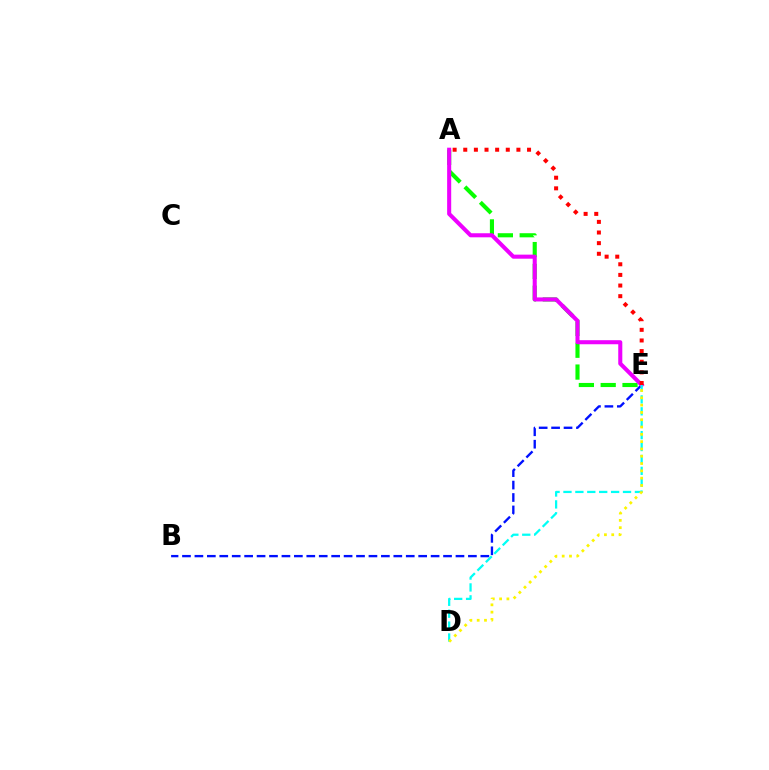{('A', 'E'): [{'color': '#08ff00', 'line_style': 'dashed', 'thickness': 2.96}, {'color': '#ee00ff', 'line_style': 'solid', 'thickness': 2.92}, {'color': '#ff0000', 'line_style': 'dotted', 'thickness': 2.89}], ('B', 'E'): [{'color': '#0010ff', 'line_style': 'dashed', 'thickness': 1.69}], ('D', 'E'): [{'color': '#00fff6', 'line_style': 'dashed', 'thickness': 1.62}, {'color': '#fcf500', 'line_style': 'dotted', 'thickness': 1.98}]}